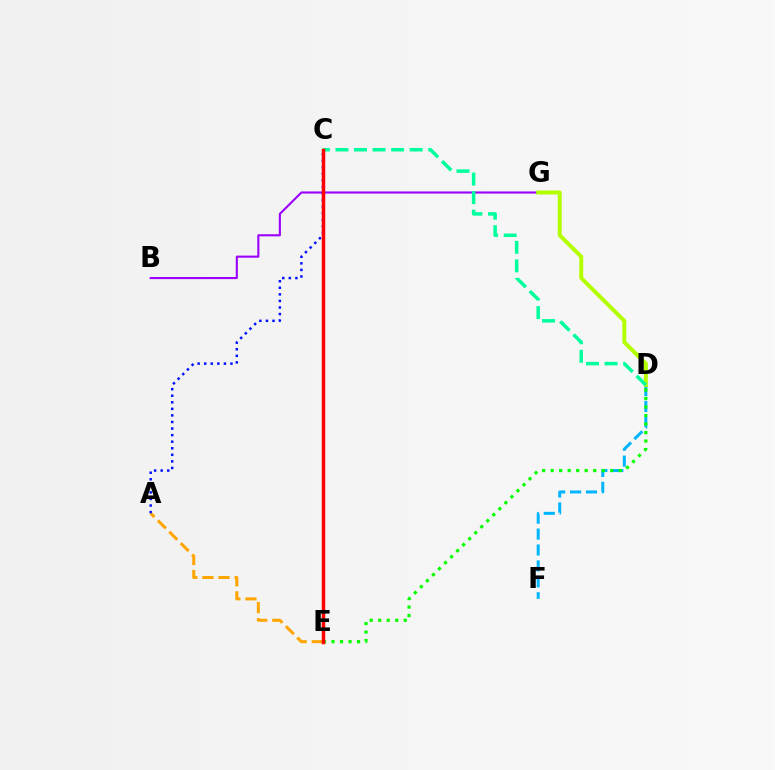{('D', 'F'): [{'color': '#00b5ff', 'line_style': 'dashed', 'thickness': 2.16}], ('B', 'G'): [{'color': '#9b00ff', 'line_style': 'solid', 'thickness': 1.52}], ('C', 'E'): [{'color': '#ff00bd', 'line_style': 'dashed', 'thickness': 2.0}, {'color': '#ff0000', 'line_style': 'solid', 'thickness': 2.51}], ('A', 'E'): [{'color': '#ffa500', 'line_style': 'dashed', 'thickness': 2.19}], ('D', 'G'): [{'color': '#b3ff00', 'line_style': 'solid', 'thickness': 2.86}], ('A', 'C'): [{'color': '#0010ff', 'line_style': 'dotted', 'thickness': 1.78}], ('D', 'E'): [{'color': '#08ff00', 'line_style': 'dotted', 'thickness': 2.31}], ('C', 'D'): [{'color': '#00ff9d', 'line_style': 'dashed', 'thickness': 2.52}]}